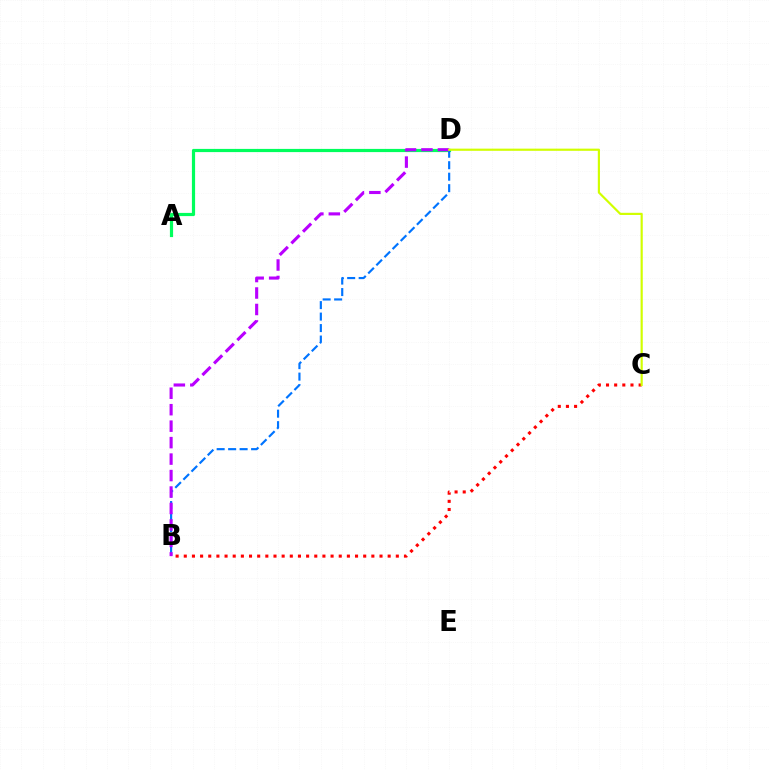{('B', 'C'): [{'color': '#ff0000', 'line_style': 'dotted', 'thickness': 2.22}], ('A', 'D'): [{'color': '#00ff5c', 'line_style': 'solid', 'thickness': 2.3}], ('B', 'D'): [{'color': '#0074ff', 'line_style': 'dashed', 'thickness': 1.56}, {'color': '#b900ff', 'line_style': 'dashed', 'thickness': 2.24}], ('C', 'D'): [{'color': '#d1ff00', 'line_style': 'solid', 'thickness': 1.57}]}